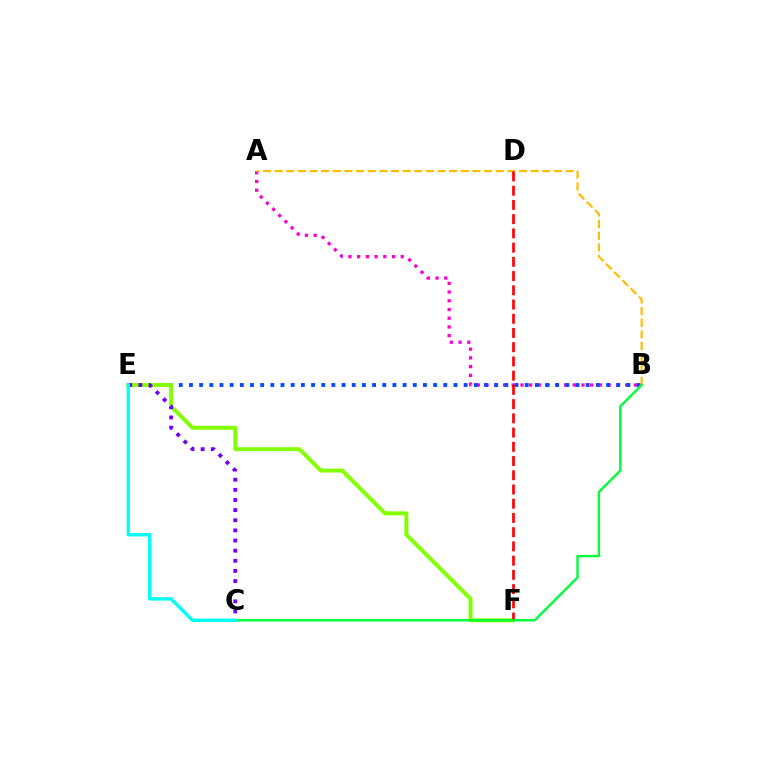{('A', 'B'): [{'color': '#ff00cf', 'line_style': 'dotted', 'thickness': 2.37}, {'color': '#ffbd00', 'line_style': 'dashed', 'thickness': 1.58}], ('B', 'E'): [{'color': '#004bff', 'line_style': 'dotted', 'thickness': 2.76}], ('E', 'F'): [{'color': '#84ff00', 'line_style': 'solid', 'thickness': 2.85}], ('C', 'E'): [{'color': '#7200ff', 'line_style': 'dotted', 'thickness': 2.75}, {'color': '#00fff6', 'line_style': 'solid', 'thickness': 2.46}], ('D', 'F'): [{'color': '#ff0000', 'line_style': 'dashed', 'thickness': 1.93}], ('B', 'C'): [{'color': '#00ff39', 'line_style': 'solid', 'thickness': 1.72}]}